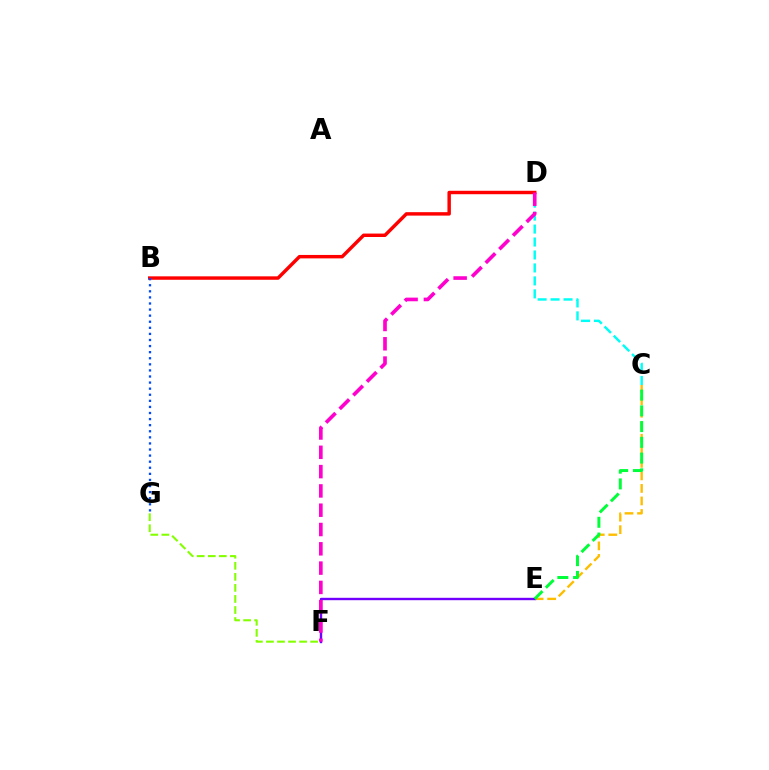{('C', 'E'): [{'color': '#ffbd00', 'line_style': 'dashed', 'thickness': 1.7}, {'color': '#00ff39', 'line_style': 'dashed', 'thickness': 2.14}], ('C', 'D'): [{'color': '#00fff6', 'line_style': 'dashed', 'thickness': 1.76}], ('F', 'G'): [{'color': '#84ff00', 'line_style': 'dashed', 'thickness': 1.5}], ('B', 'D'): [{'color': '#ff0000', 'line_style': 'solid', 'thickness': 2.48}], ('B', 'G'): [{'color': '#004bff', 'line_style': 'dotted', 'thickness': 1.65}], ('E', 'F'): [{'color': '#7200ff', 'line_style': 'solid', 'thickness': 1.72}], ('D', 'F'): [{'color': '#ff00cf', 'line_style': 'dashed', 'thickness': 2.62}]}